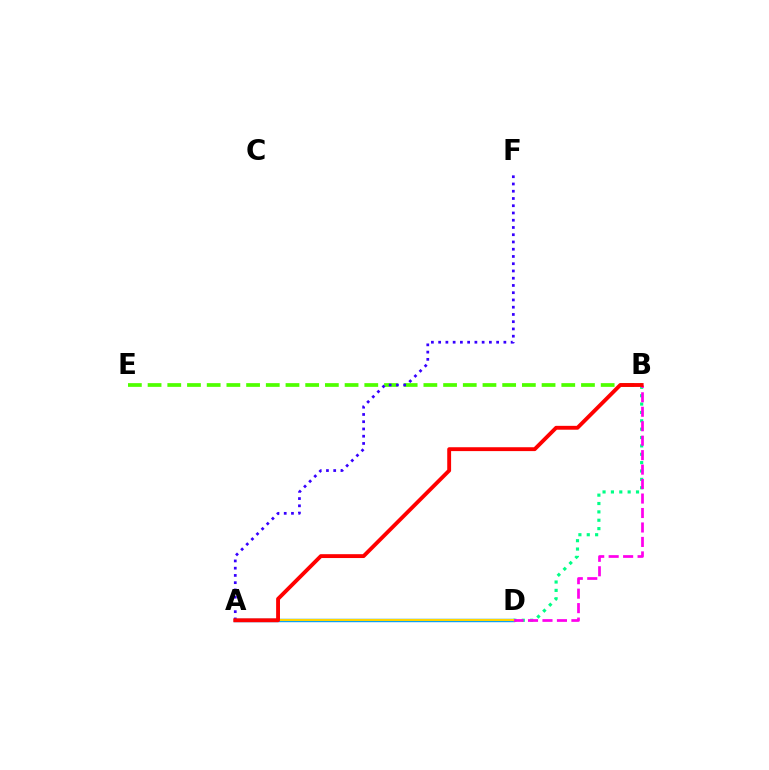{('A', 'D'): [{'color': '#009eff', 'line_style': 'solid', 'thickness': 2.47}, {'color': '#ffd500', 'line_style': 'solid', 'thickness': 1.52}], ('B', 'E'): [{'color': '#4fff00', 'line_style': 'dashed', 'thickness': 2.68}], ('B', 'D'): [{'color': '#00ff86', 'line_style': 'dotted', 'thickness': 2.27}, {'color': '#ff00ed', 'line_style': 'dashed', 'thickness': 1.97}], ('A', 'F'): [{'color': '#3700ff', 'line_style': 'dotted', 'thickness': 1.97}], ('A', 'B'): [{'color': '#ff0000', 'line_style': 'solid', 'thickness': 2.78}]}